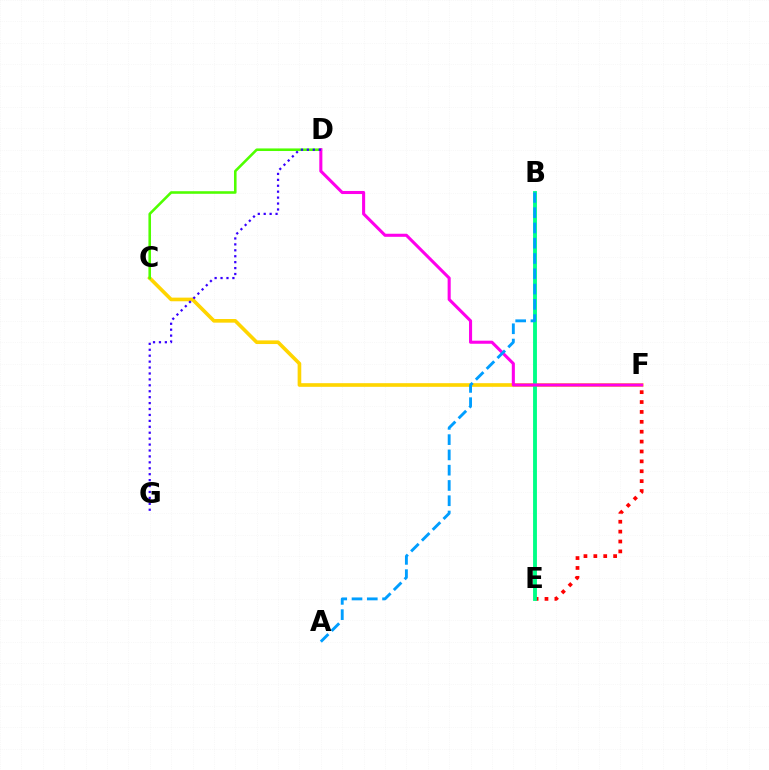{('E', 'F'): [{'color': '#ff0000', 'line_style': 'dotted', 'thickness': 2.69}], ('C', 'F'): [{'color': '#ffd500', 'line_style': 'solid', 'thickness': 2.62}], ('B', 'E'): [{'color': '#00ff86', 'line_style': 'solid', 'thickness': 2.78}], ('C', 'D'): [{'color': '#4fff00', 'line_style': 'solid', 'thickness': 1.86}], ('D', 'F'): [{'color': '#ff00ed', 'line_style': 'solid', 'thickness': 2.21}], ('D', 'G'): [{'color': '#3700ff', 'line_style': 'dotted', 'thickness': 1.61}], ('A', 'B'): [{'color': '#009eff', 'line_style': 'dashed', 'thickness': 2.07}]}